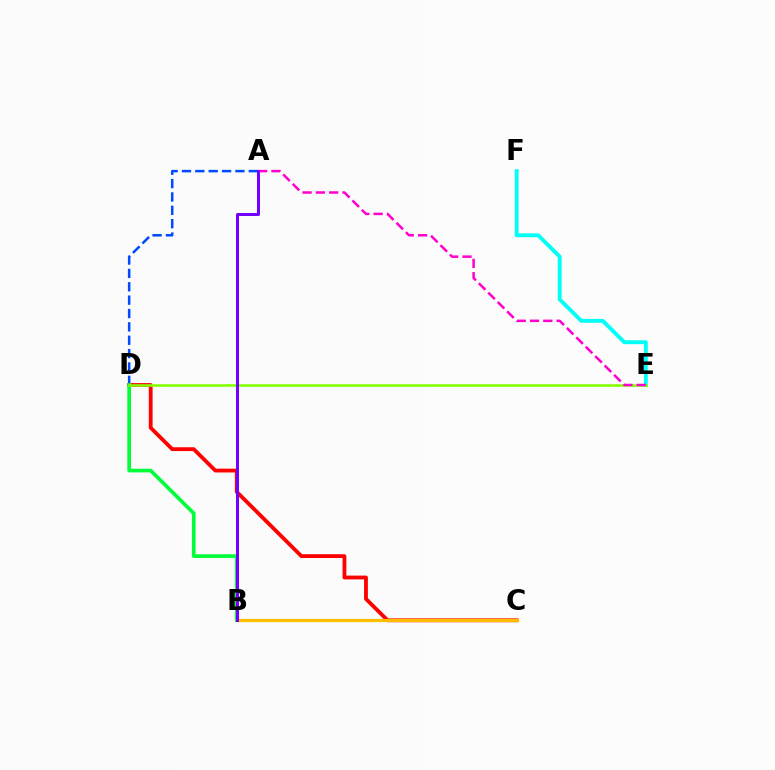{('A', 'D'): [{'color': '#004bff', 'line_style': 'dashed', 'thickness': 1.82}], ('C', 'D'): [{'color': '#ff0000', 'line_style': 'solid', 'thickness': 2.74}], ('B', 'D'): [{'color': '#00ff39', 'line_style': 'solid', 'thickness': 2.65}], ('E', 'F'): [{'color': '#00fff6', 'line_style': 'solid', 'thickness': 2.79}], ('D', 'E'): [{'color': '#84ff00', 'line_style': 'solid', 'thickness': 1.85}], ('A', 'E'): [{'color': '#ff00cf', 'line_style': 'dashed', 'thickness': 1.81}], ('B', 'C'): [{'color': '#ffbd00', 'line_style': 'solid', 'thickness': 2.31}], ('A', 'B'): [{'color': '#7200ff', 'line_style': 'solid', 'thickness': 2.17}]}